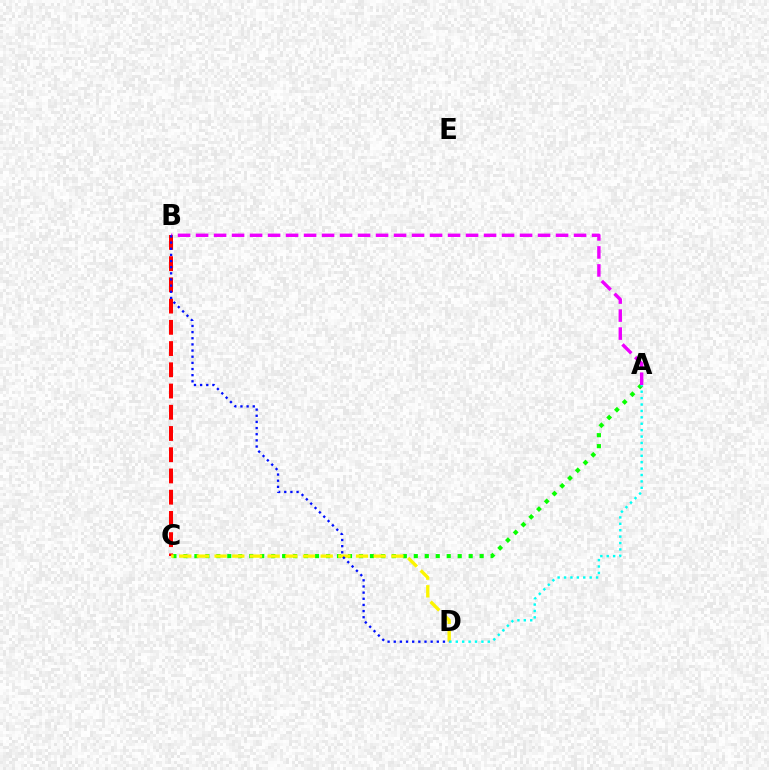{('A', 'C'): [{'color': '#08ff00', 'line_style': 'dotted', 'thickness': 2.98}], ('B', 'C'): [{'color': '#ff0000', 'line_style': 'dashed', 'thickness': 2.88}], ('C', 'D'): [{'color': '#fcf500', 'line_style': 'dashed', 'thickness': 2.4}], ('A', 'B'): [{'color': '#ee00ff', 'line_style': 'dashed', 'thickness': 2.45}], ('A', 'D'): [{'color': '#00fff6', 'line_style': 'dotted', 'thickness': 1.74}], ('B', 'D'): [{'color': '#0010ff', 'line_style': 'dotted', 'thickness': 1.67}]}